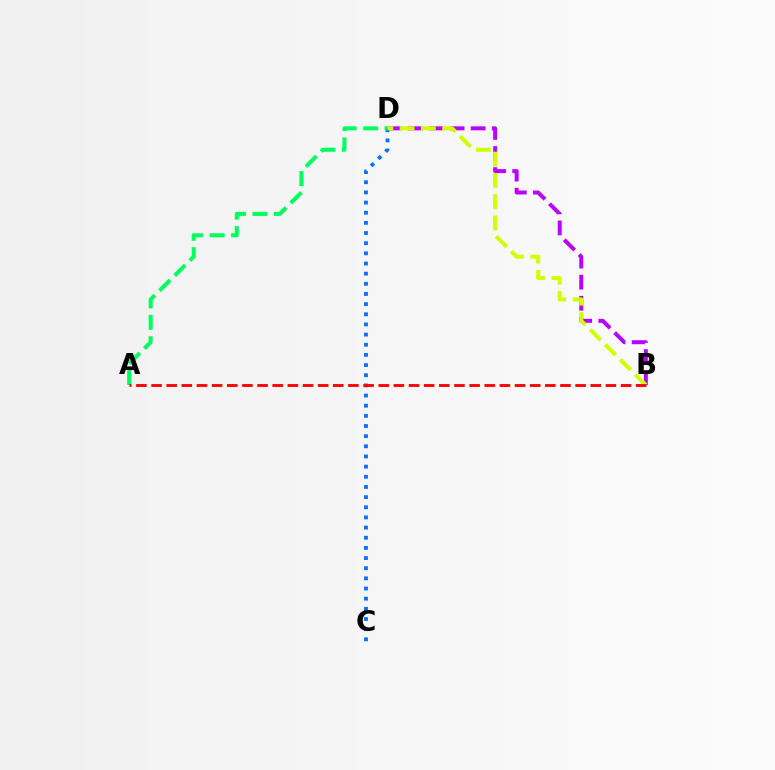{('C', 'D'): [{'color': '#0074ff', 'line_style': 'dotted', 'thickness': 2.76}], ('A', 'D'): [{'color': '#00ff5c', 'line_style': 'dashed', 'thickness': 2.91}], ('B', 'D'): [{'color': '#b900ff', 'line_style': 'dashed', 'thickness': 2.86}, {'color': '#d1ff00', 'line_style': 'dashed', 'thickness': 2.89}], ('A', 'B'): [{'color': '#ff0000', 'line_style': 'dashed', 'thickness': 2.06}]}